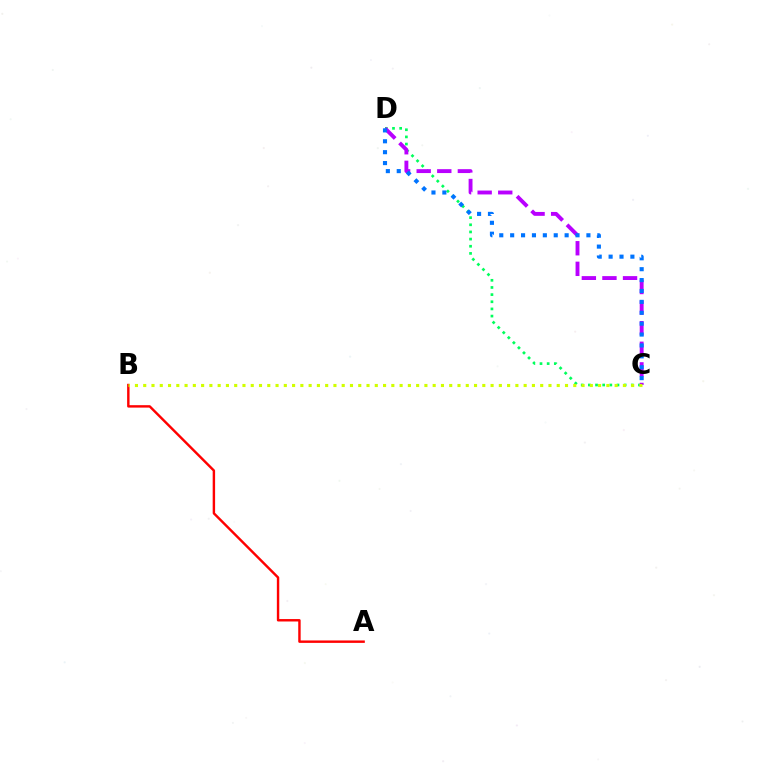{('C', 'D'): [{'color': '#00ff5c', 'line_style': 'dotted', 'thickness': 1.94}, {'color': '#b900ff', 'line_style': 'dashed', 'thickness': 2.8}, {'color': '#0074ff', 'line_style': 'dotted', 'thickness': 2.96}], ('A', 'B'): [{'color': '#ff0000', 'line_style': 'solid', 'thickness': 1.75}], ('B', 'C'): [{'color': '#d1ff00', 'line_style': 'dotted', 'thickness': 2.25}]}